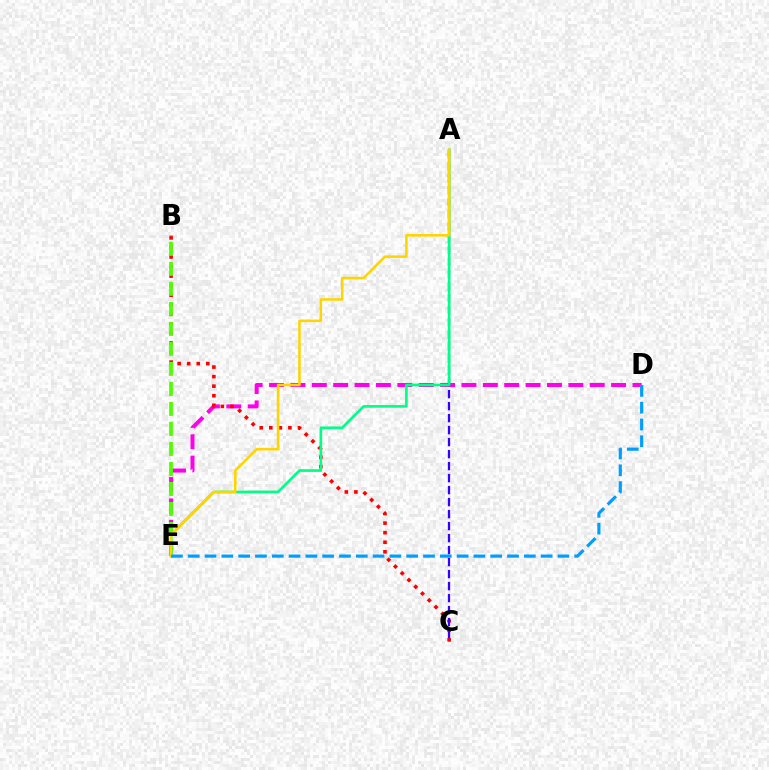{('D', 'E'): [{'color': '#ff00ed', 'line_style': 'dashed', 'thickness': 2.9}, {'color': '#009eff', 'line_style': 'dashed', 'thickness': 2.28}], ('B', 'C'): [{'color': '#ff0000', 'line_style': 'dotted', 'thickness': 2.6}], ('A', 'C'): [{'color': '#3700ff', 'line_style': 'dashed', 'thickness': 1.63}], ('B', 'E'): [{'color': '#4fff00', 'line_style': 'dashed', 'thickness': 2.72}], ('A', 'E'): [{'color': '#00ff86', 'line_style': 'solid', 'thickness': 1.92}, {'color': '#ffd500', 'line_style': 'solid', 'thickness': 1.83}]}